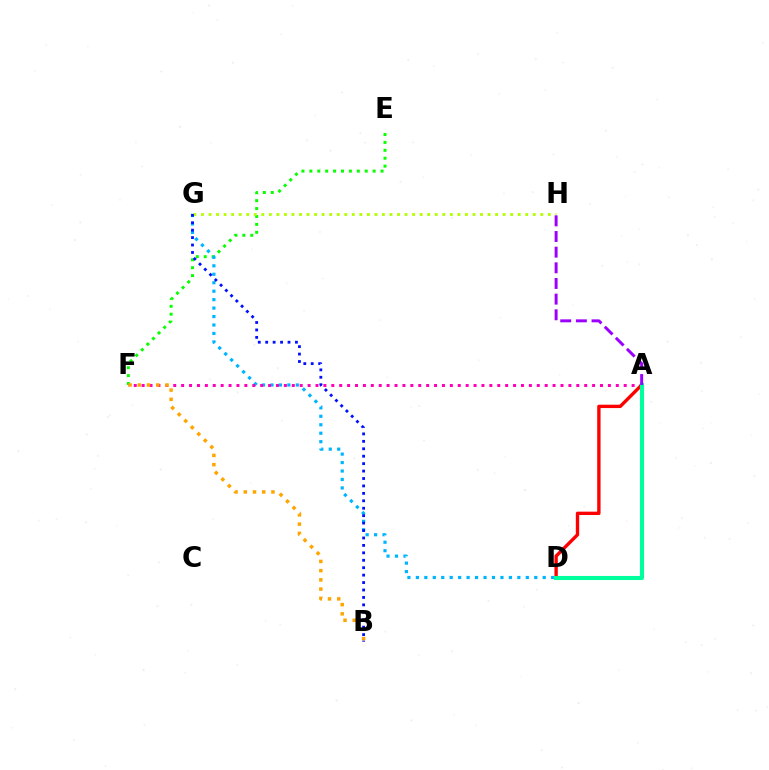{('E', 'F'): [{'color': '#08ff00', 'line_style': 'dotted', 'thickness': 2.15}], ('D', 'G'): [{'color': '#00b5ff', 'line_style': 'dotted', 'thickness': 2.3}], ('A', 'F'): [{'color': '#ff00bd', 'line_style': 'dotted', 'thickness': 2.15}], ('G', 'H'): [{'color': '#b3ff00', 'line_style': 'dotted', 'thickness': 2.05}], ('A', 'D'): [{'color': '#ff0000', 'line_style': 'solid', 'thickness': 2.42}, {'color': '#00ff9d', 'line_style': 'solid', 'thickness': 2.94}], ('B', 'F'): [{'color': '#ffa500', 'line_style': 'dotted', 'thickness': 2.51}], ('A', 'H'): [{'color': '#9b00ff', 'line_style': 'dashed', 'thickness': 2.13}], ('B', 'G'): [{'color': '#0010ff', 'line_style': 'dotted', 'thickness': 2.02}]}